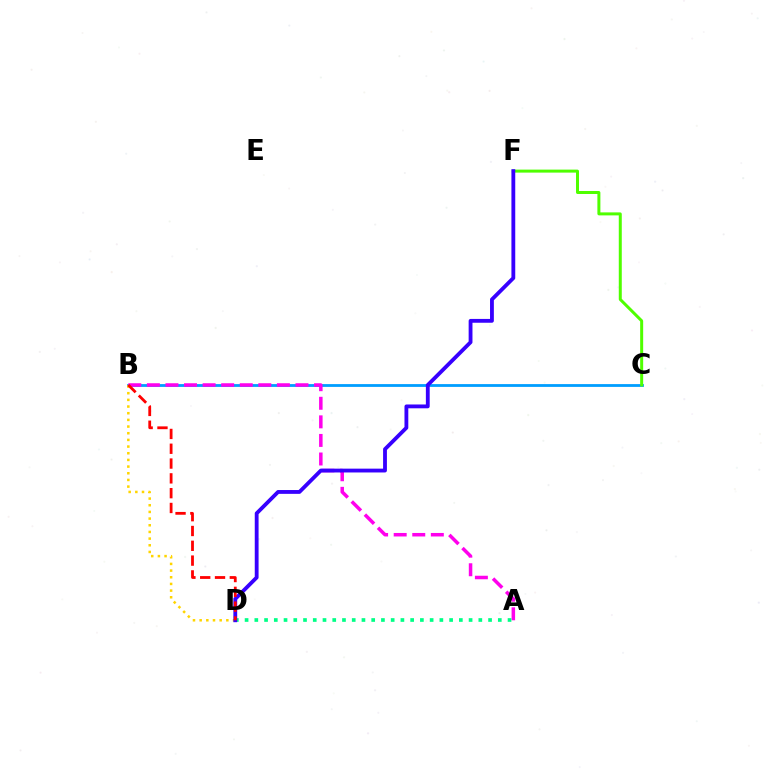{('B', 'C'): [{'color': '#009eff', 'line_style': 'solid', 'thickness': 2.01}], ('A', 'B'): [{'color': '#ff00ed', 'line_style': 'dashed', 'thickness': 2.52}], ('C', 'F'): [{'color': '#4fff00', 'line_style': 'solid', 'thickness': 2.16}], ('B', 'D'): [{'color': '#ffd500', 'line_style': 'dotted', 'thickness': 1.81}, {'color': '#ff0000', 'line_style': 'dashed', 'thickness': 2.01}], ('A', 'D'): [{'color': '#00ff86', 'line_style': 'dotted', 'thickness': 2.65}], ('D', 'F'): [{'color': '#3700ff', 'line_style': 'solid', 'thickness': 2.75}]}